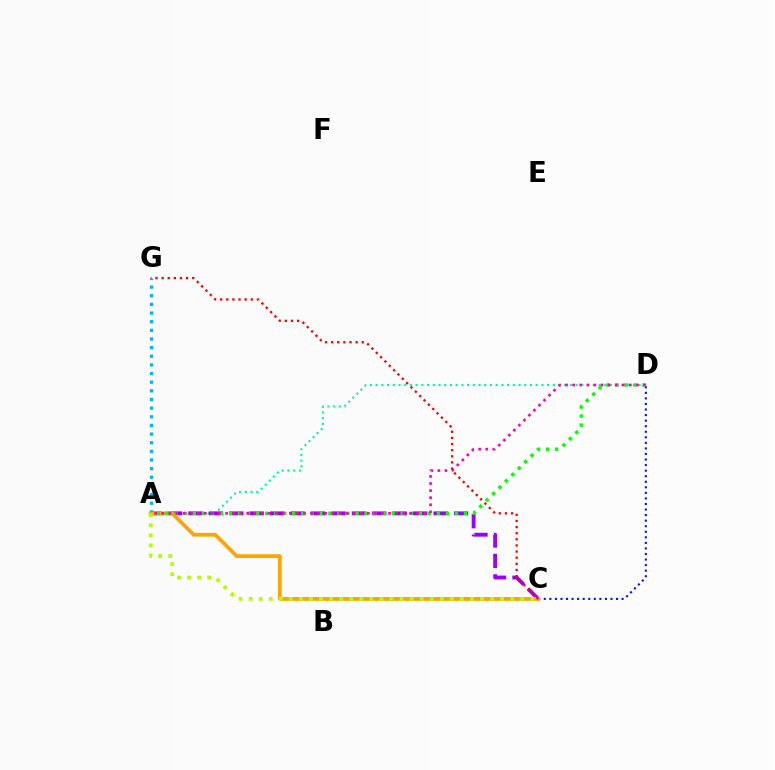{('A', 'G'): [{'color': '#00b5ff', 'line_style': 'dotted', 'thickness': 2.35}], ('C', 'D'): [{'color': '#0010ff', 'line_style': 'dotted', 'thickness': 1.51}], ('A', 'D'): [{'color': '#00ff9d', 'line_style': 'dotted', 'thickness': 1.55}, {'color': '#08ff00', 'line_style': 'dotted', 'thickness': 2.46}, {'color': '#ff00bd', 'line_style': 'dotted', 'thickness': 1.93}], ('A', 'C'): [{'color': '#9b00ff', 'line_style': 'dashed', 'thickness': 2.78}, {'color': '#ffa500', 'line_style': 'solid', 'thickness': 2.72}, {'color': '#b3ff00', 'line_style': 'dotted', 'thickness': 2.73}], ('C', 'G'): [{'color': '#ff0000', 'line_style': 'dotted', 'thickness': 1.66}]}